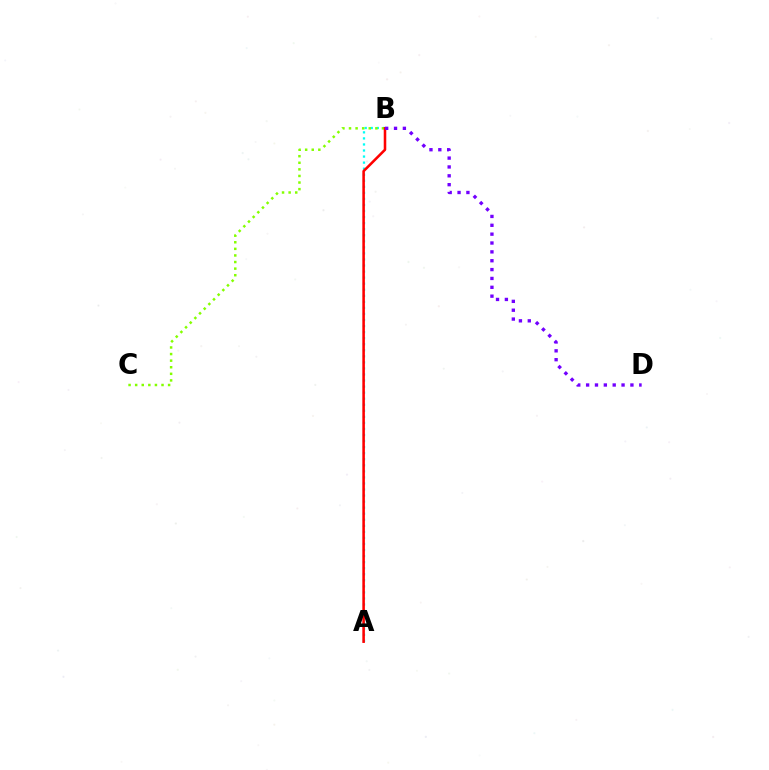{('A', 'B'): [{'color': '#00fff6', 'line_style': 'dotted', 'thickness': 1.64}, {'color': '#ff0000', 'line_style': 'solid', 'thickness': 1.84}], ('B', 'C'): [{'color': '#84ff00', 'line_style': 'dotted', 'thickness': 1.79}], ('B', 'D'): [{'color': '#7200ff', 'line_style': 'dotted', 'thickness': 2.41}]}